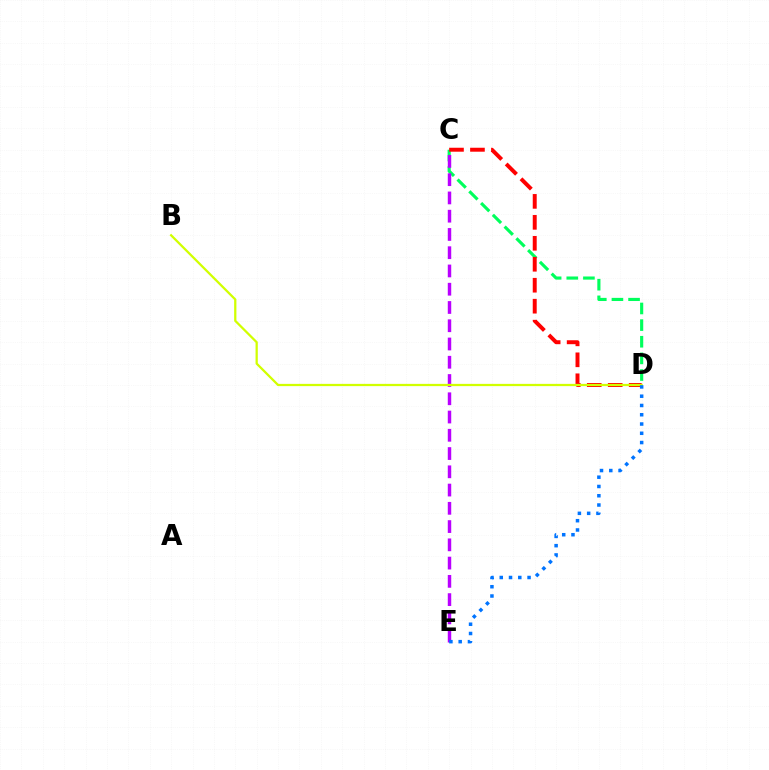{('C', 'D'): [{'color': '#00ff5c', 'line_style': 'dashed', 'thickness': 2.26}, {'color': '#ff0000', 'line_style': 'dashed', 'thickness': 2.85}], ('C', 'E'): [{'color': '#b900ff', 'line_style': 'dashed', 'thickness': 2.48}], ('B', 'D'): [{'color': '#d1ff00', 'line_style': 'solid', 'thickness': 1.62}], ('D', 'E'): [{'color': '#0074ff', 'line_style': 'dotted', 'thickness': 2.52}]}